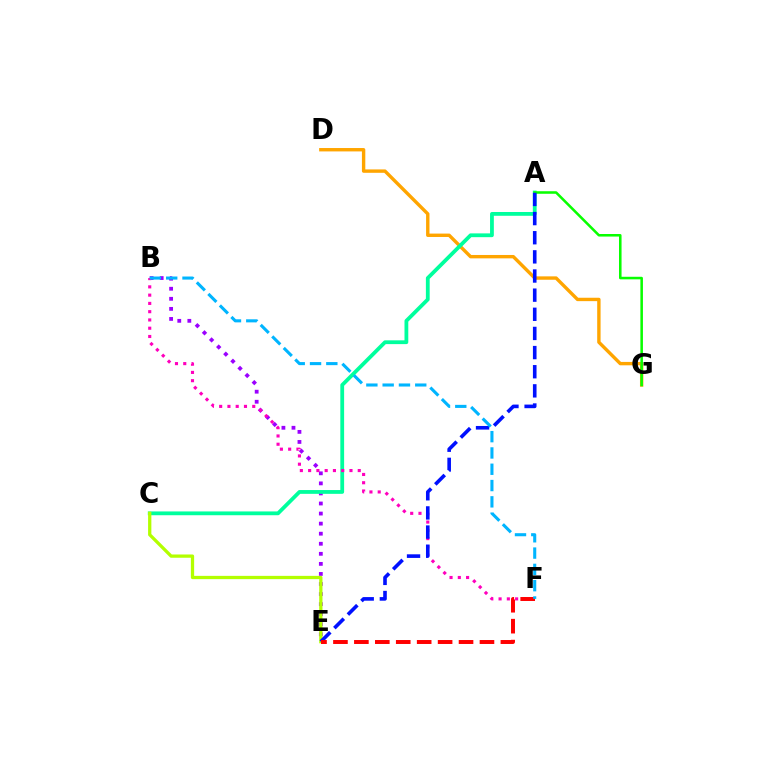{('B', 'E'): [{'color': '#9b00ff', 'line_style': 'dotted', 'thickness': 2.73}], ('D', 'G'): [{'color': '#ffa500', 'line_style': 'solid', 'thickness': 2.44}], ('A', 'C'): [{'color': '#00ff9d', 'line_style': 'solid', 'thickness': 2.73}], ('C', 'E'): [{'color': '#b3ff00', 'line_style': 'solid', 'thickness': 2.36}], ('A', 'G'): [{'color': '#08ff00', 'line_style': 'solid', 'thickness': 1.83}], ('B', 'F'): [{'color': '#ff00bd', 'line_style': 'dotted', 'thickness': 2.25}, {'color': '#00b5ff', 'line_style': 'dashed', 'thickness': 2.21}], ('A', 'E'): [{'color': '#0010ff', 'line_style': 'dashed', 'thickness': 2.6}], ('E', 'F'): [{'color': '#ff0000', 'line_style': 'dashed', 'thickness': 2.84}]}